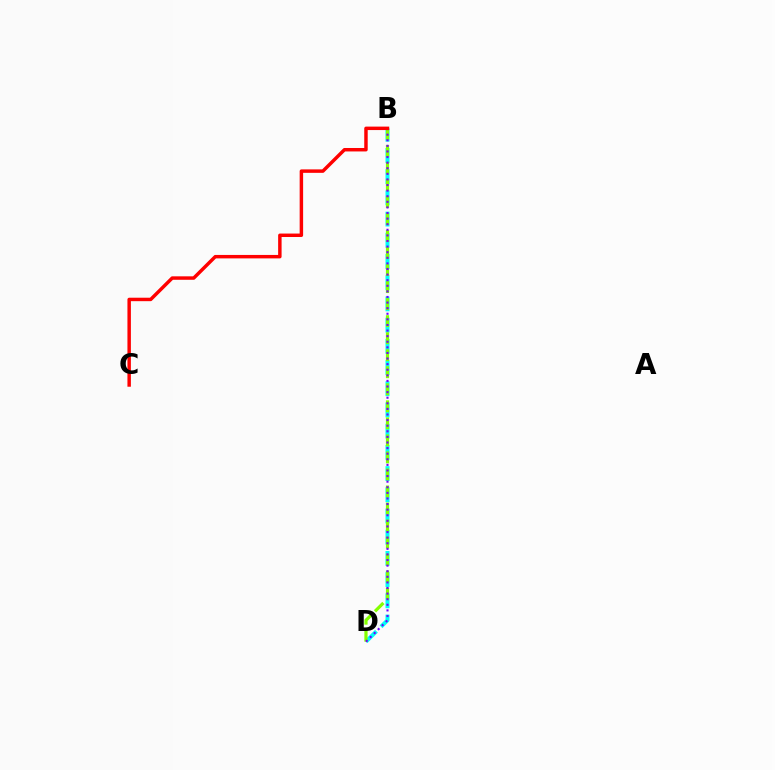{('B', 'D'): [{'color': '#00fff6', 'line_style': 'dashed', 'thickness': 2.88}, {'color': '#84ff00', 'line_style': 'dashed', 'thickness': 2.31}, {'color': '#7200ff', 'line_style': 'dotted', 'thickness': 1.52}], ('B', 'C'): [{'color': '#ff0000', 'line_style': 'solid', 'thickness': 2.49}]}